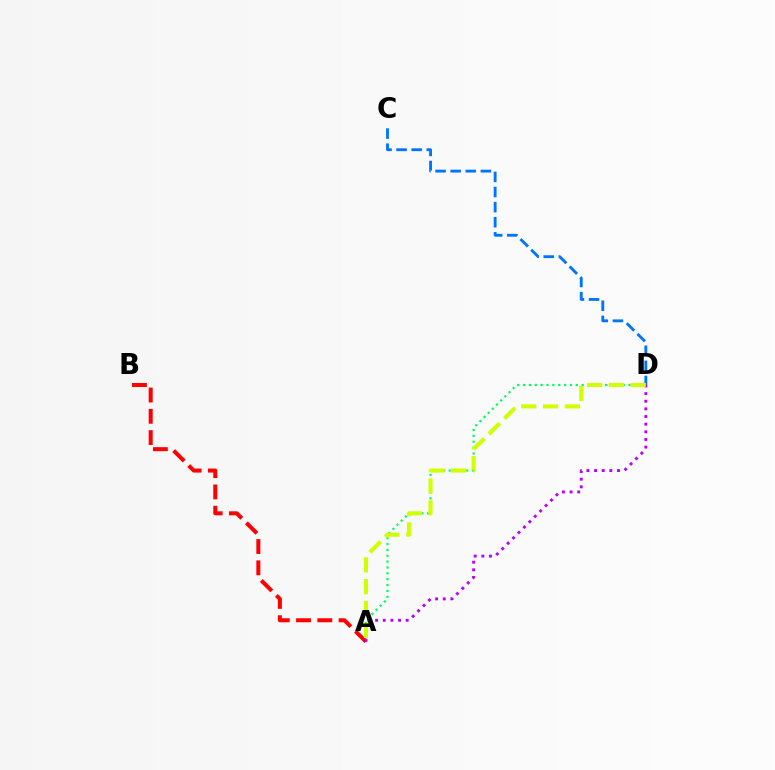{('A', 'D'): [{'color': '#00ff5c', 'line_style': 'dotted', 'thickness': 1.59}, {'color': '#b900ff', 'line_style': 'dotted', 'thickness': 2.08}, {'color': '#d1ff00', 'line_style': 'dashed', 'thickness': 2.96}], ('A', 'B'): [{'color': '#ff0000', 'line_style': 'dashed', 'thickness': 2.89}], ('C', 'D'): [{'color': '#0074ff', 'line_style': 'dashed', 'thickness': 2.05}]}